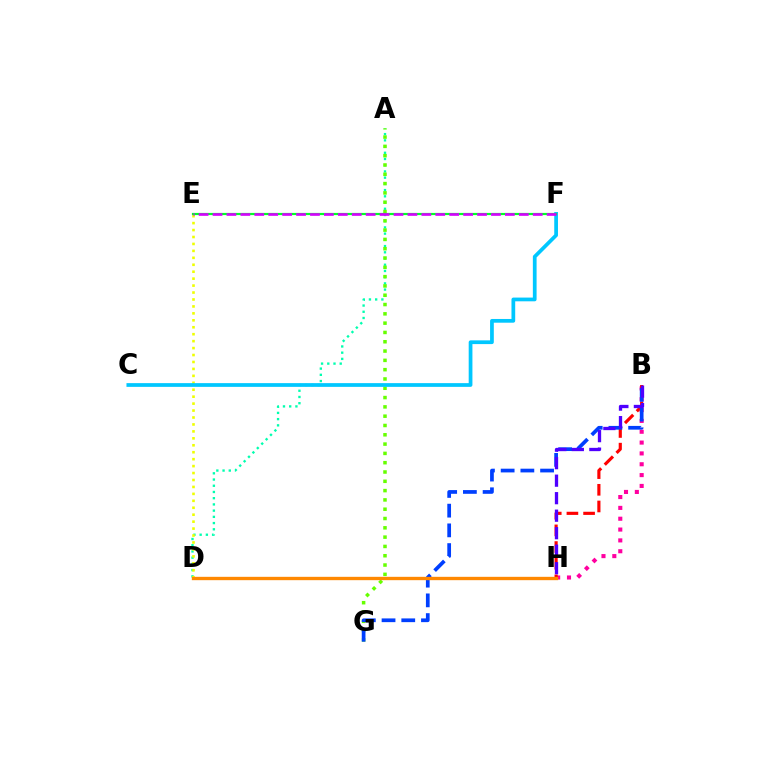{('A', 'D'): [{'color': '#00ffaf', 'line_style': 'dotted', 'thickness': 1.69}], ('D', 'E'): [{'color': '#eeff00', 'line_style': 'dotted', 'thickness': 1.89}], ('A', 'G'): [{'color': '#66ff00', 'line_style': 'dotted', 'thickness': 2.53}], ('C', 'F'): [{'color': '#00c7ff', 'line_style': 'solid', 'thickness': 2.69}], ('E', 'F'): [{'color': '#00ff27', 'line_style': 'solid', 'thickness': 1.57}, {'color': '#d600ff', 'line_style': 'dashed', 'thickness': 1.89}], ('B', 'H'): [{'color': '#ff00a0', 'line_style': 'dotted', 'thickness': 2.94}, {'color': '#ff0000', 'line_style': 'dashed', 'thickness': 2.26}, {'color': '#4f00ff', 'line_style': 'dashed', 'thickness': 2.38}], ('B', 'G'): [{'color': '#003fff', 'line_style': 'dashed', 'thickness': 2.68}], ('D', 'H'): [{'color': '#ff8800', 'line_style': 'solid', 'thickness': 2.41}]}